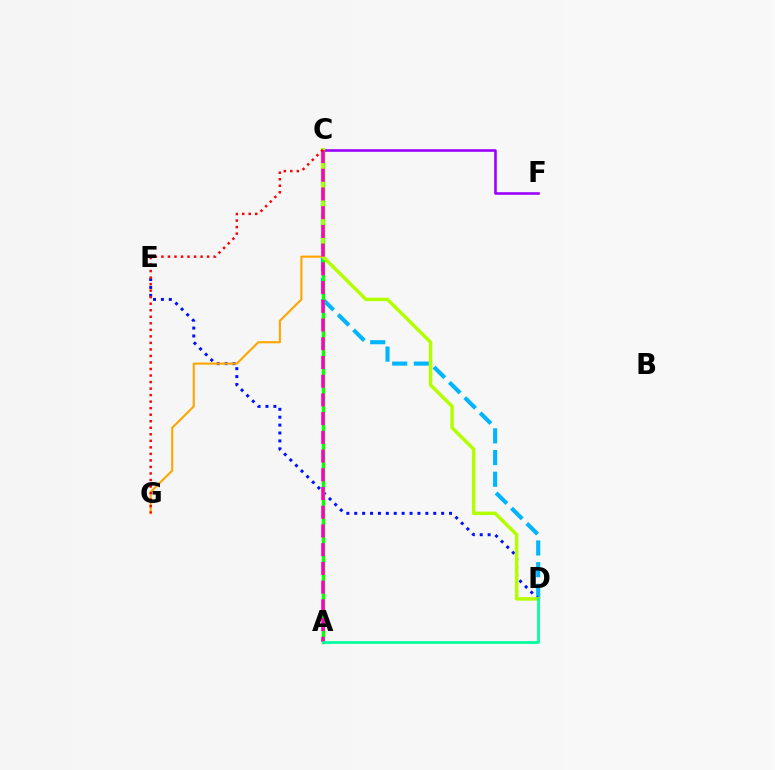{('C', 'D'): [{'color': '#00b5ff', 'line_style': 'dashed', 'thickness': 2.94}, {'color': '#b3ff00', 'line_style': 'solid', 'thickness': 2.5}], ('D', 'E'): [{'color': '#0010ff', 'line_style': 'dotted', 'thickness': 2.15}], ('C', 'G'): [{'color': '#ffa500', 'line_style': 'solid', 'thickness': 1.51}, {'color': '#ff0000', 'line_style': 'dotted', 'thickness': 1.77}], ('C', 'F'): [{'color': '#9b00ff', 'line_style': 'solid', 'thickness': 1.87}], ('A', 'C'): [{'color': '#08ff00', 'line_style': 'solid', 'thickness': 2.48}, {'color': '#ff00bd', 'line_style': 'dashed', 'thickness': 2.54}], ('A', 'D'): [{'color': '#00ff9d', 'line_style': 'solid', 'thickness': 1.97}]}